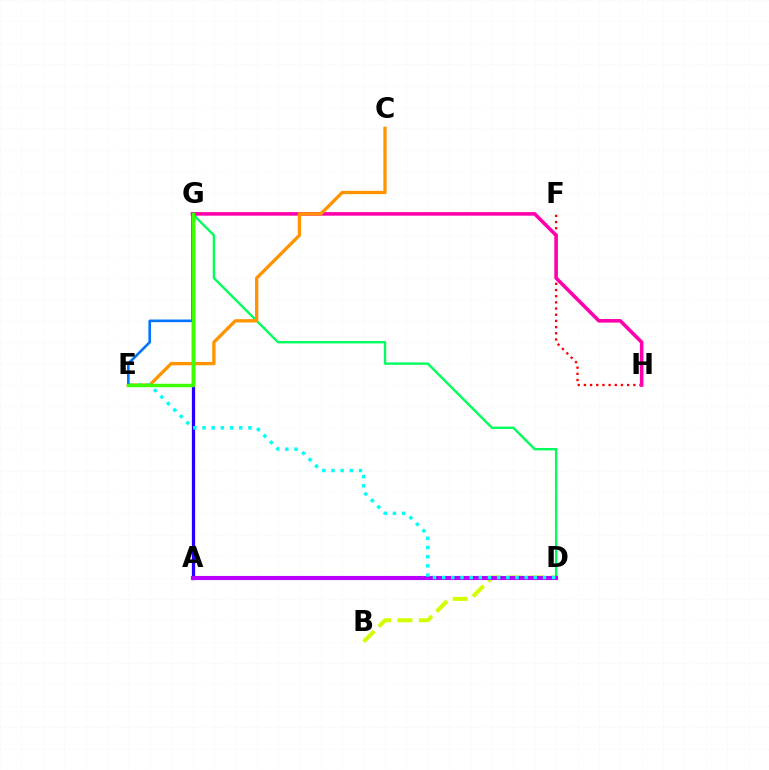{('B', 'D'): [{'color': '#d1ff00', 'line_style': 'dashed', 'thickness': 2.9}], ('F', 'H'): [{'color': '#ff0000', 'line_style': 'dotted', 'thickness': 1.68}], ('D', 'G'): [{'color': '#00ff5c', 'line_style': 'solid', 'thickness': 1.71}], ('A', 'G'): [{'color': '#2500ff', 'line_style': 'solid', 'thickness': 2.34}], ('G', 'H'): [{'color': '#ff00ac', 'line_style': 'solid', 'thickness': 2.57}], ('C', 'E'): [{'color': '#ff9400', 'line_style': 'solid', 'thickness': 2.38}], ('A', 'D'): [{'color': '#b900ff', 'line_style': 'solid', 'thickness': 2.96}], ('D', 'E'): [{'color': '#00fff6', 'line_style': 'dotted', 'thickness': 2.49}], ('E', 'G'): [{'color': '#0074ff', 'line_style': 'solid', 'thickness': 1.9}, {'color': '#3dff00', 'line_style': 'solid', 'thickness': 2.48}]}